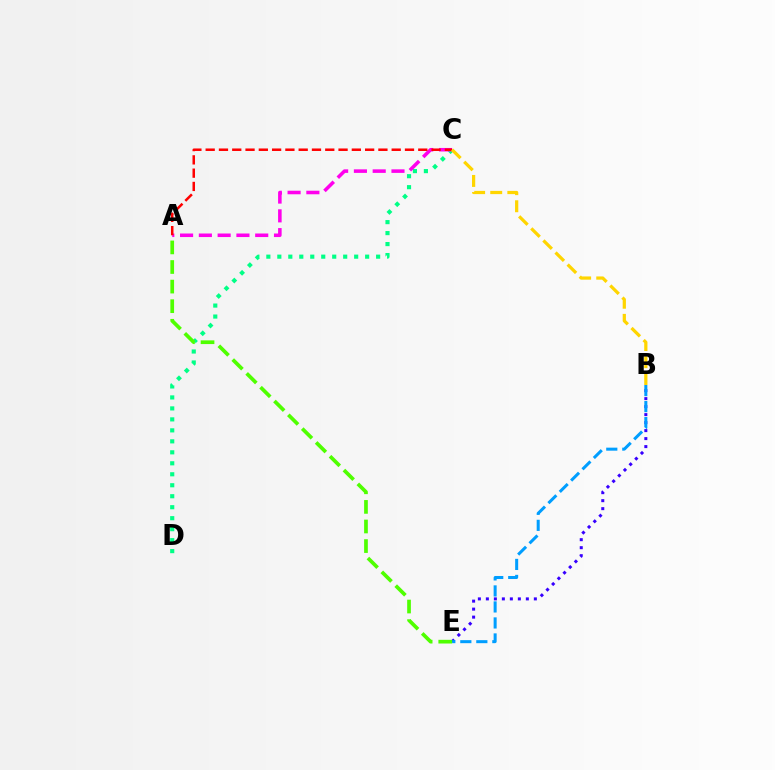{('C', 'D'): [{'color': '#00ff86', 'line_style': 'dotted', 'thickness': 2.98}], ('B', 'E'): [{'color': '#3700ff', 'line_style': 'dotted', 'thickness': 2.17}, {'color': '#009eff', 'line_style': 'dashed', 'thickness': 2.17}], ('A', 'C'): [{'color': '#ff00ed', 'line_style': 'dashed', 'thickness': 2.55}, {'color': '#ff0000', 'line_style': 'dashed', 'thickness': 1.81}], ('B', 'C'): [{'color': '#ffd500', 'line_style': 'dashed', 'thickness': 2.32}], ('A', 'E'): [{'color': '#4fff00', 'line_style': 'dashed', 'thickness': 2.66}]}